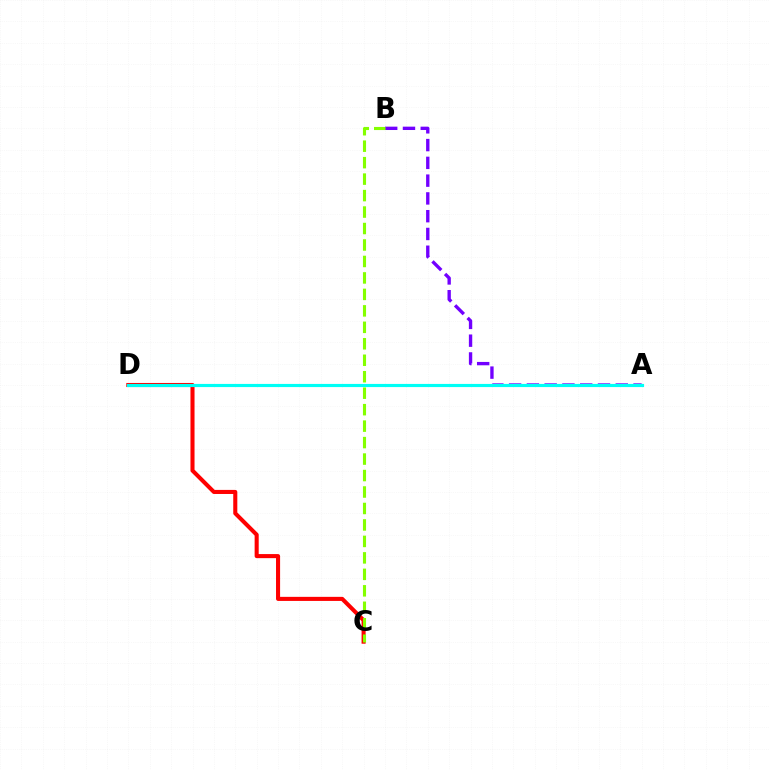{('A', 'B'): [{'color': '#7200ff', 'line_style': 'dashed', 'thickness': 2.41}], ('C', 'D'): [{'color': '#ff0000', 'line_style': 'solid', 'thickness': 2.93}], ('A', 'D'): [{'color': '#00fff6', 'line_style': 'solid', 'thickness': 2.27}], ('B', 'C'): [{'color': '#84ff00', 'line_style': 'dashed', 'thickness': 2.24}]}